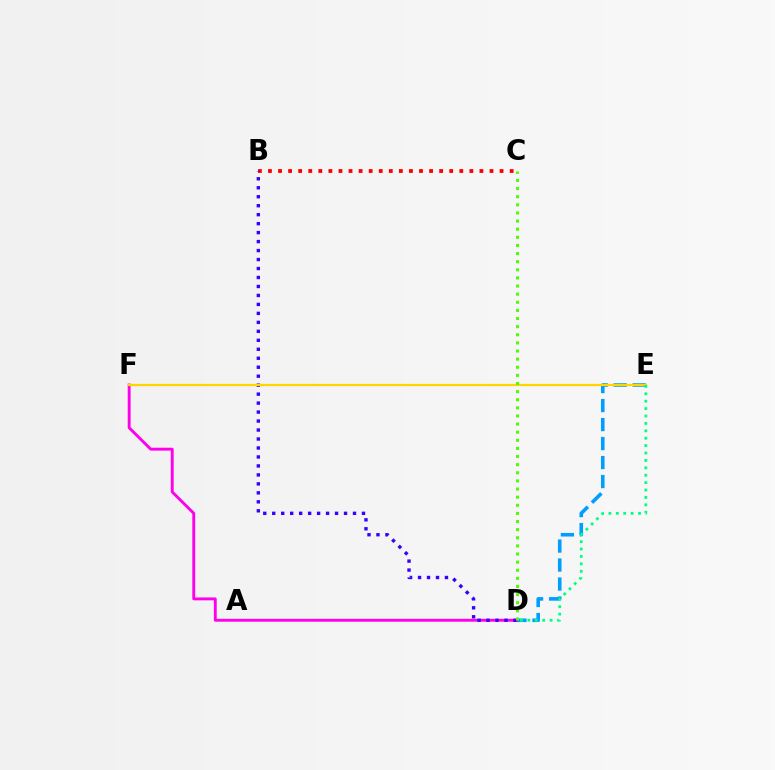{('B', 'C'): [{'color': '#ff0000', 'line_style': 'dotted', 'thickness': 2.74}], ('D', 'E'): [{'color': '#009eff', 'line_style': 'dashed', 'thickness': 2.58}, {'color': '#00ff86', 'line_style': 'dotted', 'thickness': 2.01}], ('D', 'F'): [{'color': '#ff00ed', 'line_style': 'solid', 'thickness': 2.08}], ('B', 'D'): [{'color': '#3700ff', 'line_style': 'dotted', 'thickness': 2.44}], ('E', 'F'): [{'color': '#ffd500', 'line_style': 'solid', 'thickness': 1.61}], ('C', 'D'): [{'color': '#4fff00', 'line_style': 'dotted', 'thickness': 2.21}]}